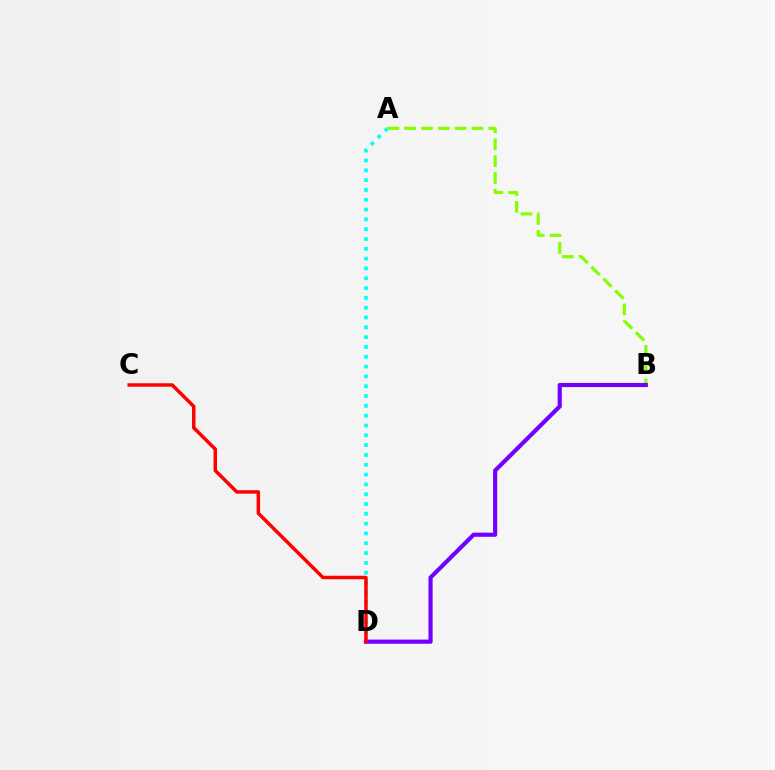{('A', 'D'): [{'color': '#00fff6', 'line_style': 'dotted', 'thickness': 2.67}], ('A', 'B'): [{'color': '#84ff00', 'line_style': 'dashed', 'thickness': 2.28}], ('B', 'D'): [{'color': '#7200ff', 'line_style': 'solid', 'thickness': 2.99}], ('C', 'D'): [{'color': '#ff0000', 'line_style': 'solid', 'thickness': 2.5}]}